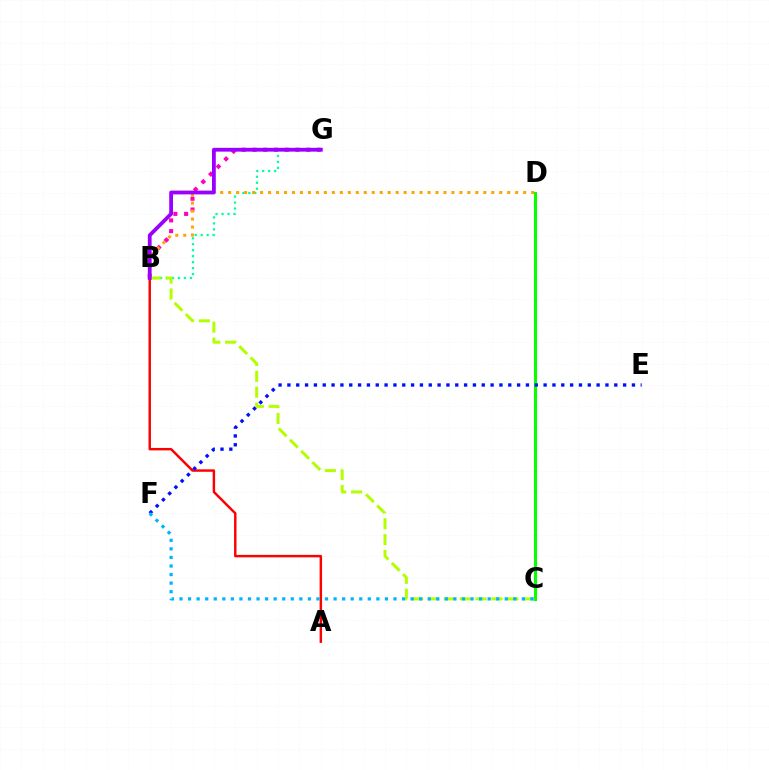{('A', 'B'): [{'color': '#ff0000', 'line_style': 'solid', 'thickness': 1.76}], ('B', 'G'): [{'color': '#ff00bd', 'line_style': 'dotted', 'thickness': 2.92}, {'color': '#00ff9d', 'line_style': 'dotted', 'thickness': 1.62}, {'color': '#9b00ff', 'line_style': 'solid', 'thickness': 2.73}], ('C', 'D'): [{'color': '#08ff00', 'line_style': 'solid', 'thickness': 2.22}], ('B', 'D'): [{'color': '#ffa500', 'line_style': 'dotted', 'thickness': 2.17}], ('B', 'C'): [{'color': '#b3ff00', 'line_style': 'dashed', 'thickness': 2.16}], ('E', 'F'): [{'color': '#0010ff', 'line_style': 'dotted', 'thickness': 2.4}], ('C', 'F'): [{'color': '#00b5ff', 'line_style': 'dotted', 'thickness': 2.33}]}